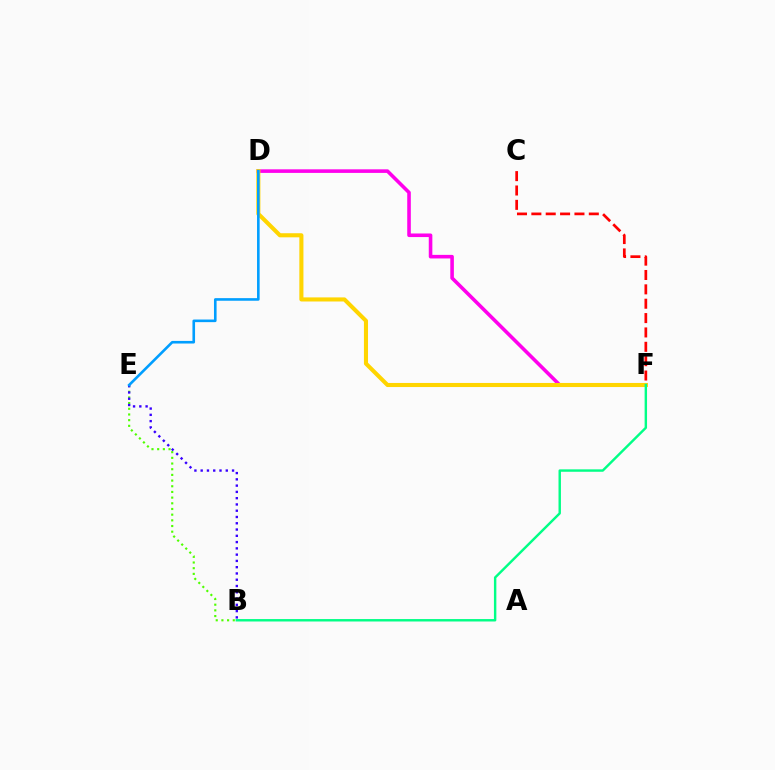{('D', 'F'): [{'color': '#ff00ed', 'line_style': 'solid', 'thickness': 2.58}, {'color': '#ffd500', 'line_style': 'solid', 'thickness': 2.94}], ('C', 'F'): [{'color': '#ff0000', 'line_style': 'dashed', 'thickness': 1.95}], ('B', 'E'): [{'color': '#4fff00', 'line_style': 'dotted', 'thickness': 1.54}, {'color': '#3700ff', 'line_style': 'dotted', 'thickness': 1.7}], ('D', 'E'): [{'color': '#009eff', 'line_style': 'solid', 'thickness': 1.88}], ('B', 'F'): [{'color': '#00ff86', 'line_style': 'solid', 'thickness': 1.74}]}